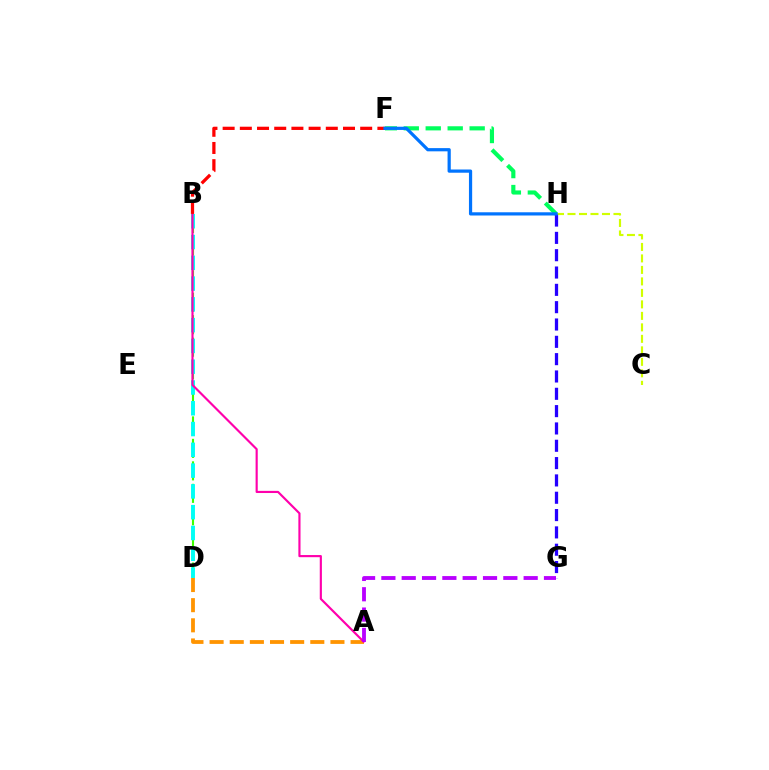{('F', 'H'): [{'color': '#00ff5c', 'line_style': 'dashed', 'thickness': 2.98}, {'color': '#0074ff', 'line_style': 'solid', 'thickness': 2.31}], ('C', 'H'): [{'color': '#d1ff00', 'line_style': 'dashed', 'thickness': 1.56}], ('A', 'D'): [{'color': '#ff9400', 'line_style': 'dashed', 'thickness': 2.74}], ('B', 'D'): [{'color': '#3dff00', 'line_style': 'dashed', 'thickness': 1.53}, {'color': '#00fff6', 'line_style': 'dashed', 'thickness': 2.82}], ('A', 'B'): [{'color': '#ff00ac', 'line_style': 'solid', 'thickness': 1.55}], ('B', 'F'): [{'color': '#ff0000', 'line_style': 'dashed', 'thickness': 2.34}], ('G', 'H'): [{'color': '#2500ff', 'line_style': 'dashed', 'thickness': 2.35}], ('A', 'G'): [{'color': '#b900ff', 'line_style': 'dashed', 'thickness': 2.76}]}